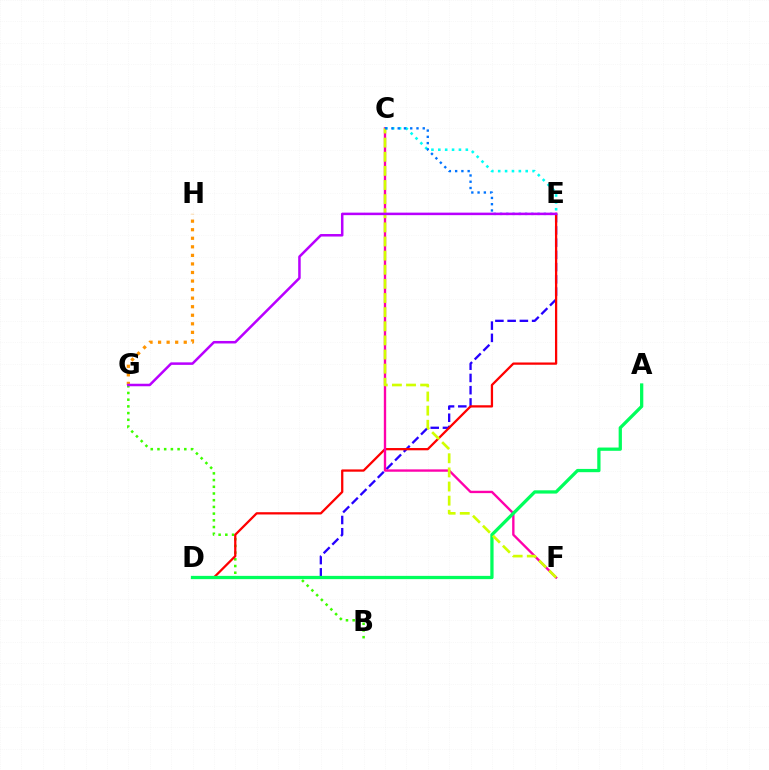{('D', 'E'): [{'color': '#2500ff', 'line_style': 'dashed', 'thickness': 1.66}, {'color': '#ff0000', 'line_style': 'solid', 'thickness': 1.64}], ('G', 'H'): [{'color': '#ff9400', 'line_style': 'dotted', 'thickness': 2.32}], ('B', 'G'): [{'color': '#3dff00', 'line_style': 'dotted', 'thickness': 1.82}], ('C', 'F'): [{'color': '#ff00ac', 'line_style': 'solid', 'thickness': 1.7}, {'color': '#d1ff00', 'line_style': 'dashed', 'thickness': 1.92}], ('C', 'E'): [{'color': '#00fff6', 'line_style': 'dotted', 'thickness': 1.87}, {'color': '#0074ff', 'line_style': 'dotted', 'thickness': 1.7}], ('A', 'D'): [{'color': '#00ff5c', 'line_style': 'solid', 'thickness': 2.35}], ('E', 'G'): [{'color': '#b900ff', 'line_style': 'solid', 'thickness': 1.81}]}